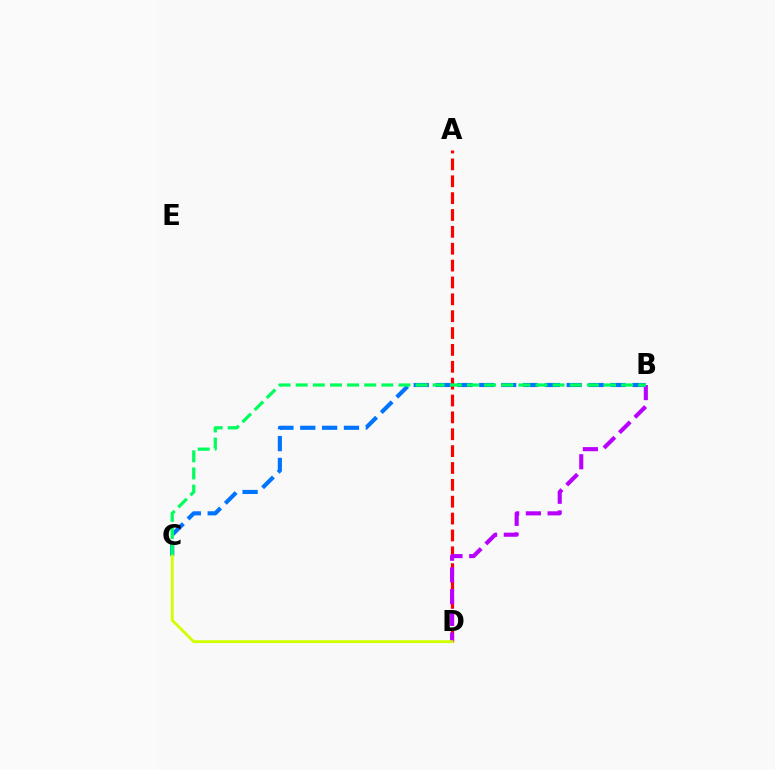{('A', 'D'): [{'color': '#ff0000', 'line_style': 'dashed', 'thickness': 2.29}], ('B', 'D'): [{'color': '#b900ff', 'line_style': 'dashed', 'thickness': 2.95}], ('B', 'C'): [{'color': '#0074ff', 'line_style': 'dashed', 'thickness': 2.97}, {'color': '#00ff5c', 'line_style': 'dashed', 'thickness': 2.33}], ('C', 'D'): [{'color': '#d1ff00', 'line_style': 'solid', 'thickness': 2.06}]}